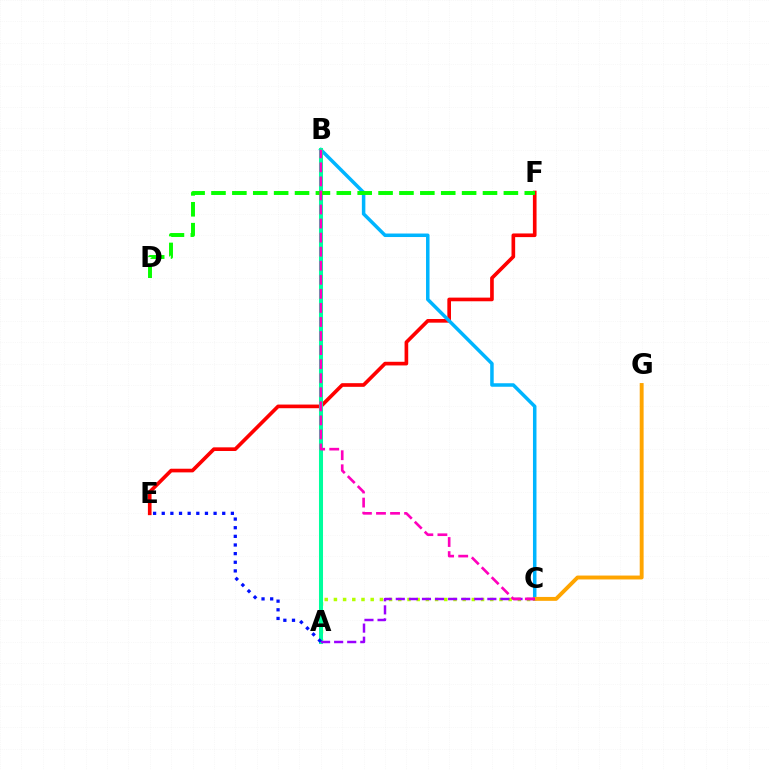{('E', 'F'): [{'color': '#ff0000', 'line_style': 'solid', 'thickness': 2.63}], ('A', 'C'): [{'color': '#b3ff00', 'line_style': 'dotted', 'thickness': 2.5}, {'color': '#9b00ff', 'line_style': 'dashed', 'thickness': 1.78}], ('B', 'C'): [{'color': '#00b5ff', 'line_style': 'solid', 'thickness': 2.52}, {'color': '#ff00bd', 'line_style': 'dashed', 'thickness': 1.91}], ('A', 'B'): [{'color': '#00ff9d', 'line_style': 'solid', 'thickness': 2.9}], ('C', 'G'): [{'color': '#ffa500', 'line_style': 'solid', 'thickness': 2.81}], ('D', 'F'): [{'color': '#08ff00', 'line_style': 'dashed', 'thickness': 2.84}], ('A', 'E'): [{'color': '#0010ff', 'line_style': 'dotted', 'thickness': 2.35}]}